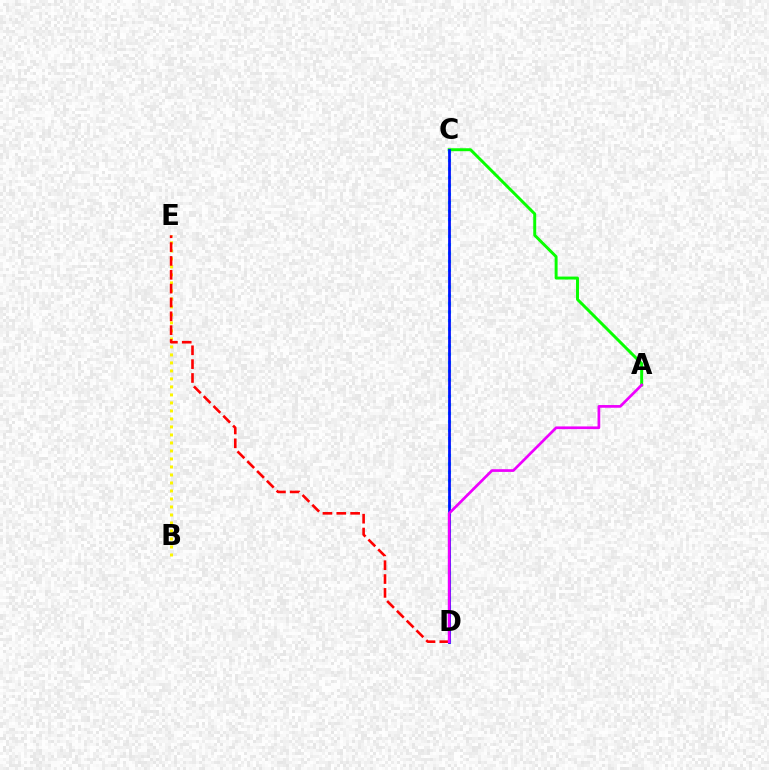{('A', 'C'): [{'color': '#08ff00', 'line_style': 'solid', 'thickness': 2.13}], ('B', 'E'): [{'color': '#fcf500', 'line_style': 'dotted', 'thickness': 2.17}], ('C', 'D'): [{'color': '#00fff6', 'line_style': 'dotted', 'thickness': 2.29}, {'color': '#0010ff', 'line_style': 'solid', 'thickness': 1.98}], ('D', 'E'): [{'color': '#ff0000', 'line_style': 'dashed', 'thickness': 1.88}], ('A', 'D'): [{'color': '#ee00ff', 'line_style': 'solid', 'thickness': 1.95}]}